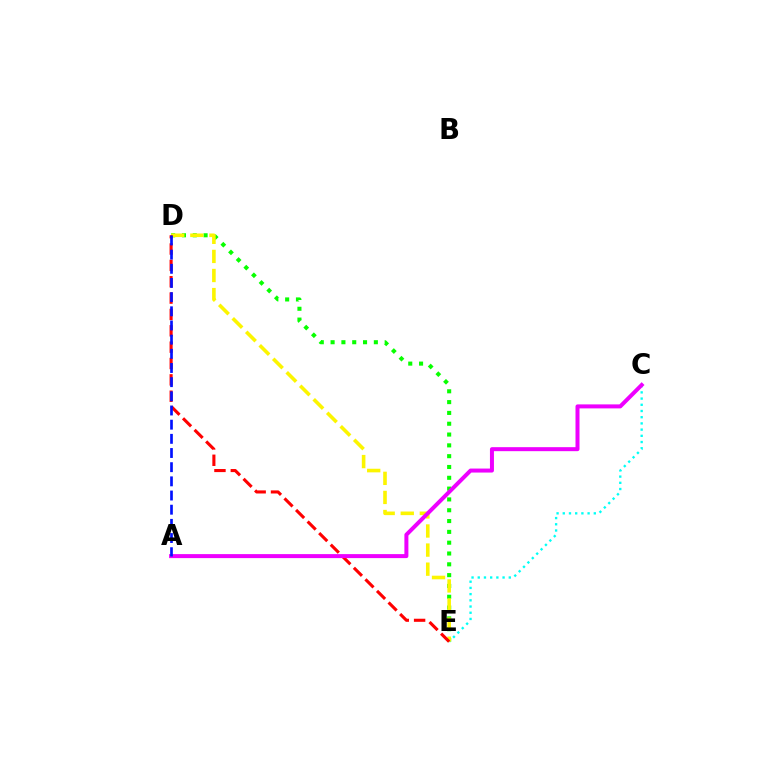{('D', 'E'): [{'color': '#08ff00', 'line_style': 'dotted', 'thickness': 2.94}, {'color': '#fcf500', 'line_style': 'dashed', 'thickness': 2.59}, {'color': '#ff0000', 'line_style': 'dashed', 'thickness': 2.22}], ('C', 'E'): [{'color': '#00fff6', 'line_style': 'dotted', 'thickness': 1.69}], ('A', 'C'): [{'color': '#ee00ff', 'line_style': 'solid', 'thickness': 2.88}], ('A', 'D'): [{'color': '#0010ff', 'line_style': 'dashed', 'thickness': 1.93}]}